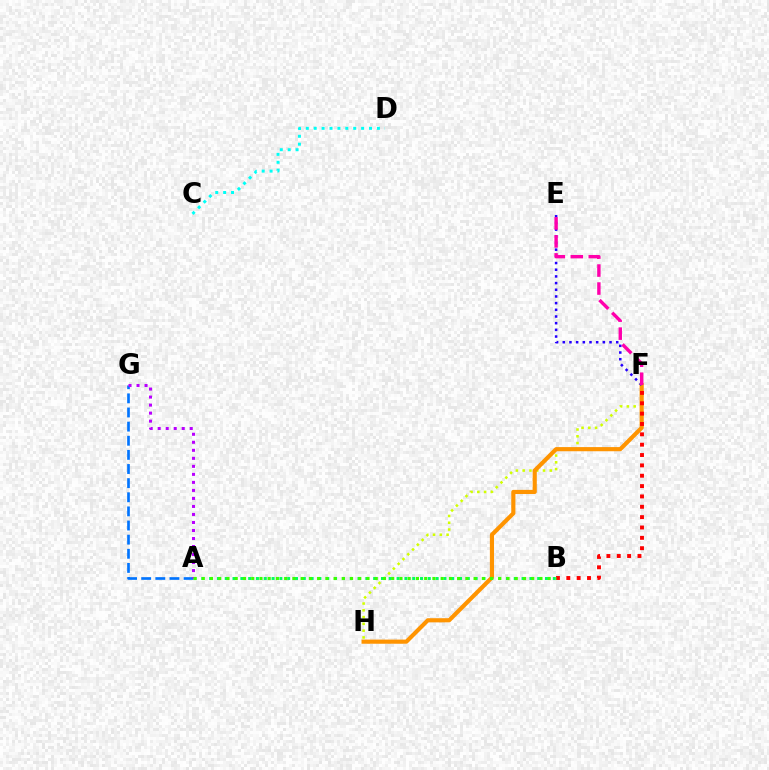{('F', 'H'): [{'color': '#d1ff00', 'line_style': 'dotted', 'thickness': 1.84}, {'color': '#ff9400', 'line_style': 'solid', 'thickness': 2.98}], ('A', 'G'): [{'color': '#0074ff', 'line_style': 'dashed', 'thickness': 1.92}, {'color': '#b900ff', 'line_style': 'dotted', 'thickness': 2.18}], ('A', 'B'): [{'color': '#00ff5c', 'line_style': 'dotted', 'thickness': 2.12}, {'color': '#3dff00', 'line_style': 'dotted', 'thickness': 2.24}], ('B', 'F'): [{'color': '#ff0000', 'line_style': 'dotted', 'thickness': 2.81}], ('C', 'D'): [{'color': '#00fff6', 'line_style': 'dotted', 'thickness': 2.15}], ('E', 'F'): [{'color': '#2500ff', 'line_style': 'dotted', 'thickness': 1.81}, {'color': '#ff00ac', 'line_style': 'dashed', 'thickness': 2.44}]}